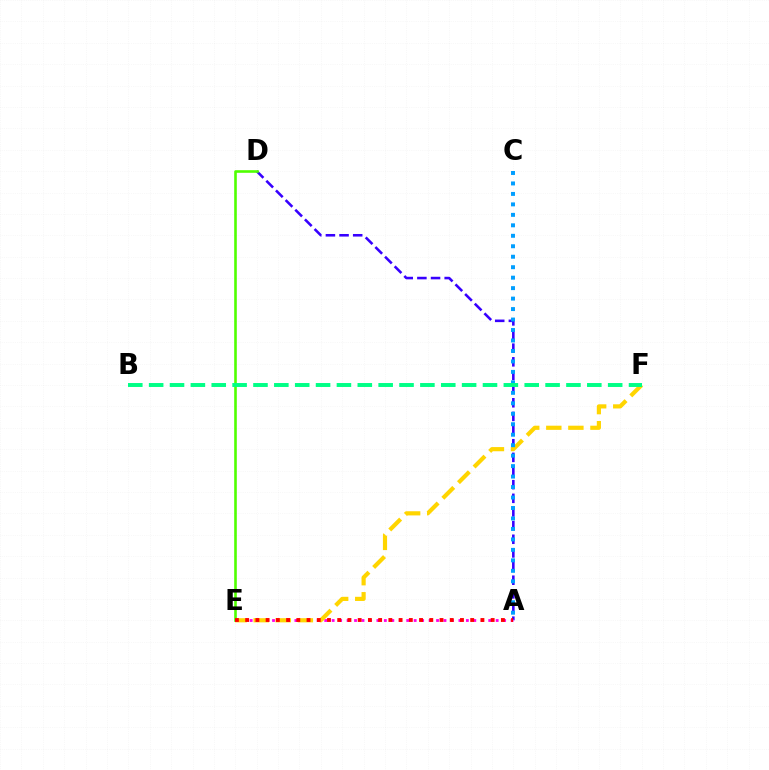{('A', 'D'): [{'color': '#3700ff', 'line_style': 'dashed', 'thickness': 1.85}], ('D', 'E'): [{'color': '#4fff00', 'line_style': 'solid', 'thickness': 1.88}], ('A', 'E'): [{'color': '#ff00ed', 'line_style': 'dotted', 'thickness': 2.03}, {'color': '#ff0000', 'line_style': 'dotted', 'thickness': 2.78}], ('E', 'F'): [{'color': '#ffd500', 'line_style': 'dashed', 'thickness': 3.0}], ('A', 'C'): [{'color': '#009eff', 'line_style': 'dotted', 'thickness': 2.84}], ('B', 'F'): [{'color': '#00ff86', 'line_style': 'dashed', 'thickness': 2.83}]}